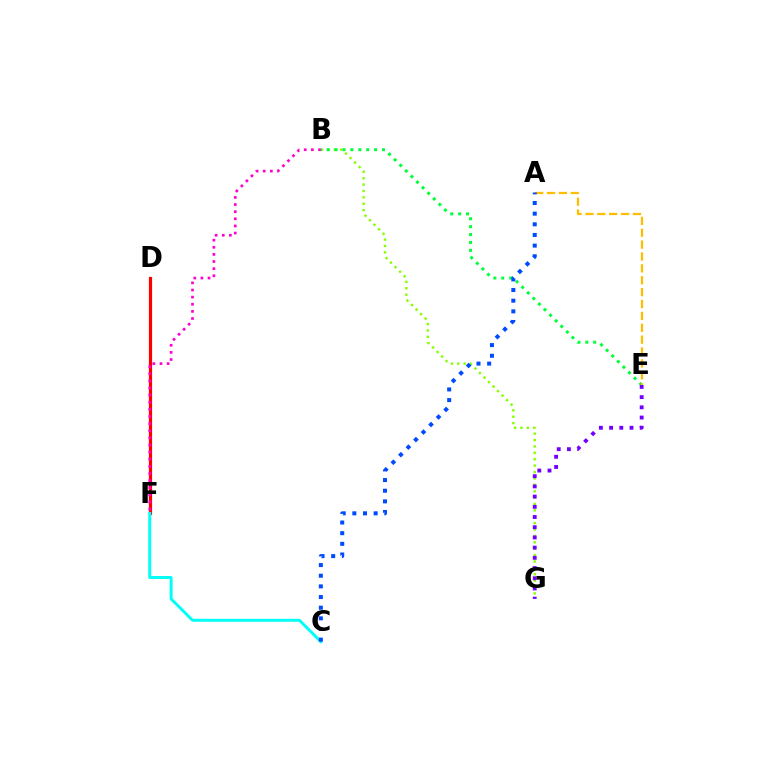{('D', 'F'): [{'color': '#ff0000', 'line_style': 'solid', 'thickness': 2.3}], ('B', 'G'): [{'color': '#84ff00', 'line_style': 'dotted', 'thickness': 1.74}], ('B', 'E'): [{'color': '#00ff39', 'line_style': 'dotted', 'thickness': 2.15}], ('A', 'E'): [{'color': '#ffbd00', 'line_style': 'dashed', 'thickness': 1.61}], ('B', 'F'): [{'color': '#ff00cf', 'line_style': 'dotted', 'thickness': 1.94}], ('C', 'F'): [{'color': '#00fff6', 'line_style': 'solid', 'thickness': 2.13}], ('E', 'G'): [{'color': '#7200ff', 'line_style': 'dotted', 'thickness': 2.77}], ('A', 'C'): [{'color': '#004bff', 'line_style': 'dotted', 'thickness': 2.89}]}